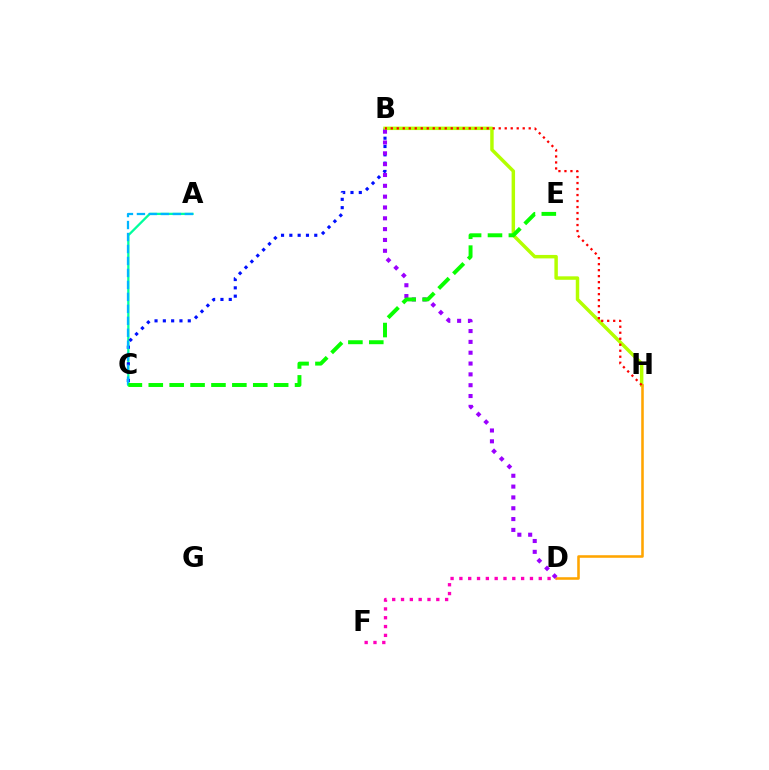{('A', 'C'): [{'color': '#00ff9d', 'line_style': 'solid', 'thickness': 1.65}, {'color': '#00b5ff', 'line_style': 'dashed', 'thickness': 1.63}], ('B', 'C'): [{'color': '#0010ff', 'line_style': 'dotted', 'thickness': 2.26}], ('B', 'H'): [{'color': '#b3ff00', 'line_style': 'solid', 'thickness': 2.49}, {'color': '#ff0000', 'line_style': 'dotted', 'thickness': 1.63}], ('D', 'H'): [{'color': '#ffa500', 'line_style': 'solid', 'thickness': 1.84}], ('B', 'D'): [{'color': '#9b00ff', 'line_style': 'dotted', 'thickness': 2.94}], ('C', 'E'): [{'color': '#08ff00', 'line_style': 'dashed', 'thickness': 2.84}], ('D', 'F'): [{'color': '#ff00bd', 'line_style': 'dotted', 'thickness': 2.4}]}